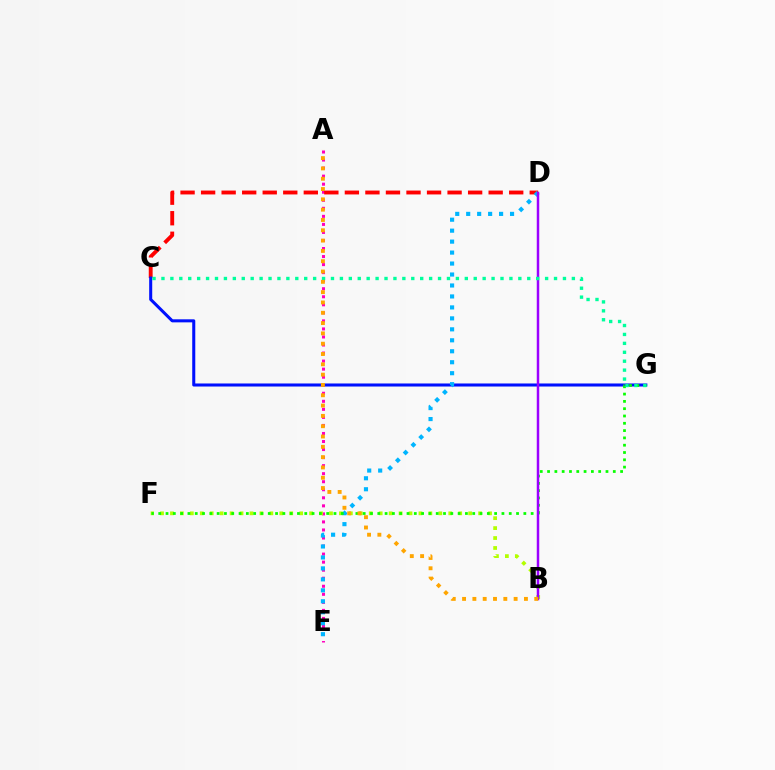{('A', 'E'): [{'color': '#ff00bd', 'line_style': 'dotted', 'thickness': 2.18}], ('B', 'F'): [{'color': '#b3ff00', 'line_style': 'dotted', 'thickness': 2.7}], ('C', 'D'): [{'color': '#ff0000', 'line_style': 'dashed', 'thickness': 2.79}], ('C', 'G'): [{'color': '#0010ff', 'line_style': 'solid', 'thickness': 2.19}, {'color': '#00ff9d', 'line_style': 'dotted', 'thickness': 2.42}], ('D', 'E'): [{'color': '#00b5ff', 'line_style': 'dotted', 'thickness': 2.98}], ('F', 'G'): [{'color': '#08ff00', 'line_style': 'dotted', 'thickness': 1.98}], ('B', 'D'): [{'color': '#9b00ff', 'line_style': 'solid', 'thickness': 1.79}], ('A', 'B'): [{'color': '#ffa500', 'line_style': 'dotted', 'thickness': 2.8}]}